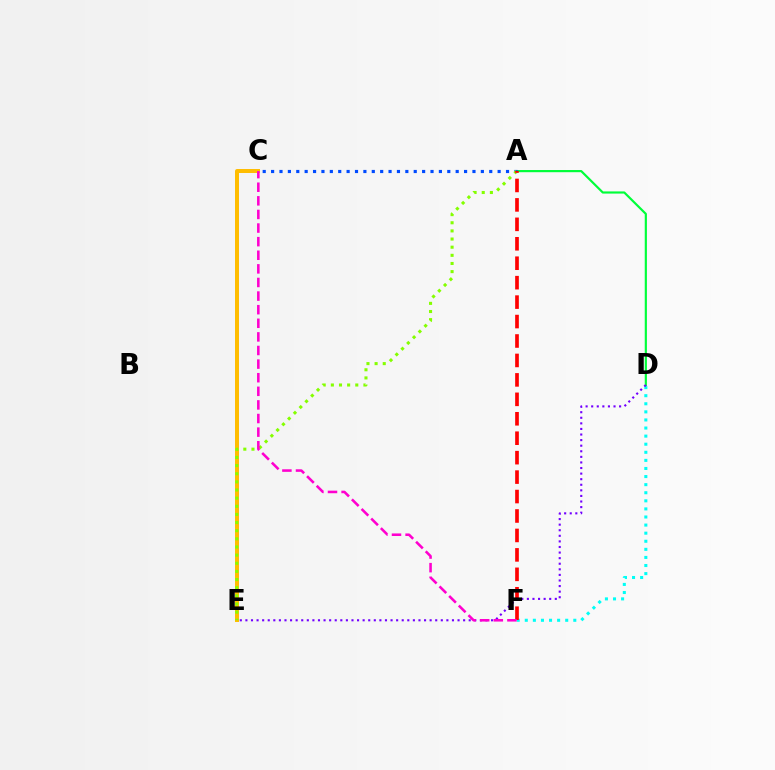{('A', 'D'): [{'color': '#00ff39', 'line_style': 'solid', 'thickness': 1.56}], ('C', 'E'): [{'color': '#ffbd00', 'line_style': 'solid', 'thickness': 2.86}], ('A', 'C'): [{'color': '#004bff', 'line_style': 'dotted', 'thickness': 2.28}], ('D', 'F'): [{'color': '#00fff6', 'line_style': 'dotted', 'thickness': 2.2}], ('A', 'E'): [{'color': '#84ff00', 'line_style': 'dotted', 'thickness': 2.21}], ('D', 'E'): [{'color': '#7200ff', 'line_style': 'dotted', 'thickness': 1.52}], ('A', 'F'): [{'color': '#ff0000', 'line_style': 'dashed', 'thickness': 2.64}], ('C', 'F'): [{'color': '#ff00cf', 'line_style': 'dashed', 'thickness': 1.85}]}